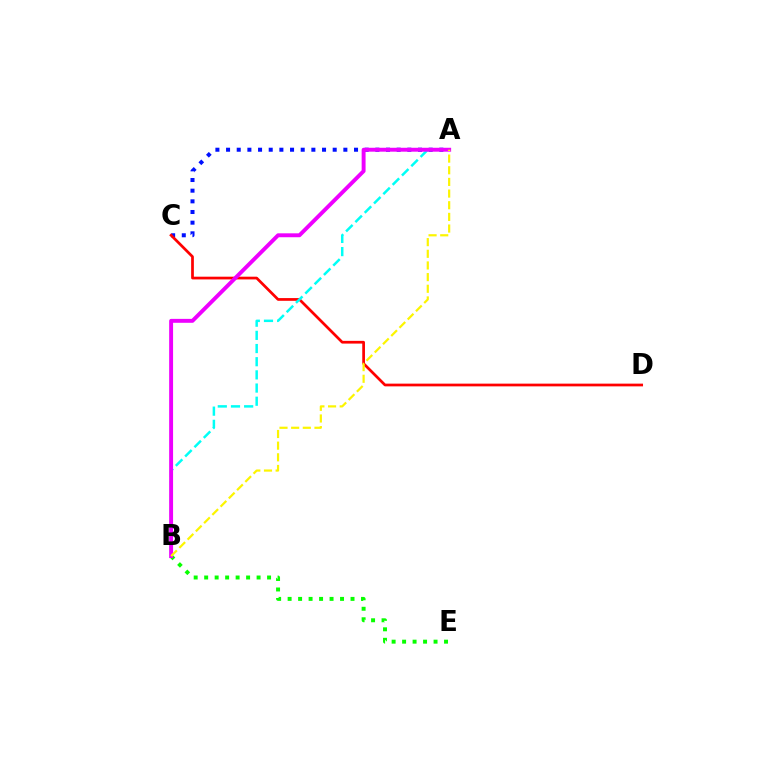{('A', 'C'): [{'color': '#0010ff', 'line_style': 'dotted', 'thickness': 2.9}], ('C', 'D'): [{'color': '#ff0000', 'line_style': 'solid', 'thickness': 1.96}], ('A', 'B'): [{'color': '#00fff6', 'line_style': 'dashed', 'thickness': 1.79}, {'color': '#ee00ff', 'line_style': 'solid', 'thickness': 2.82}, {'color': '#fcf500', 'line_style': 'dashed', 'thickness': 1.58}], ('B', 'E'): [{'color': '#08ff00', 'line_style': 'dotted', 'thickness': 2.85}]}